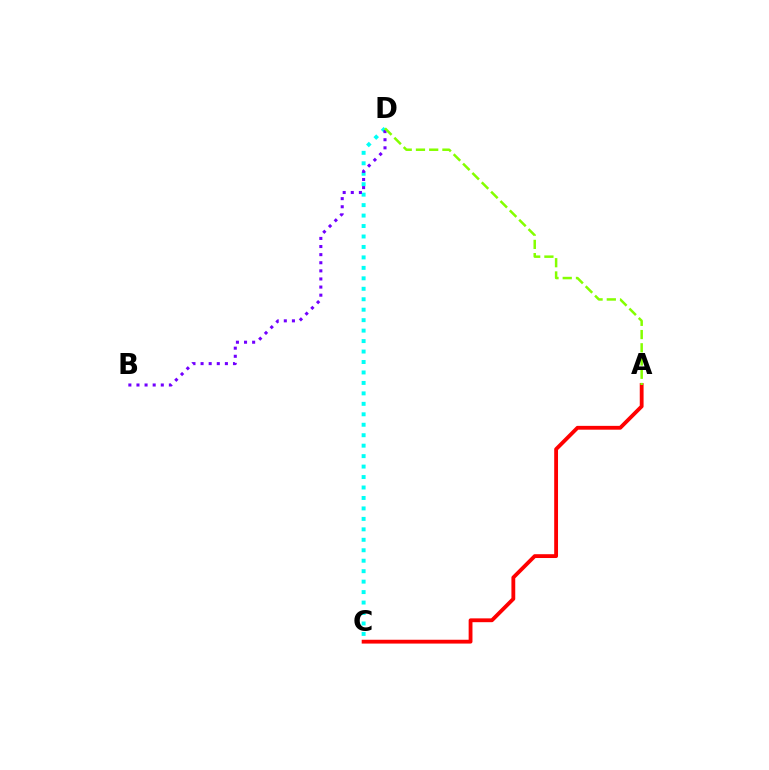{('A', 'C'): [{'color': '#ff0000', 'line_style': 'solid', 'thickness': 2.75}], ('C', 'D'): [{'color': '#00fff6', 'line_style': 'dotted', 'thickness': 2.84}], ('B', 'D'): [{'color': '#7200ff', 'line_style': 'dotted', 'thickness': 2.2}], ('A', 'D'): [{'color': '#84ff00', 'line_style': 'dashed', 'thickness': 1.8}]}